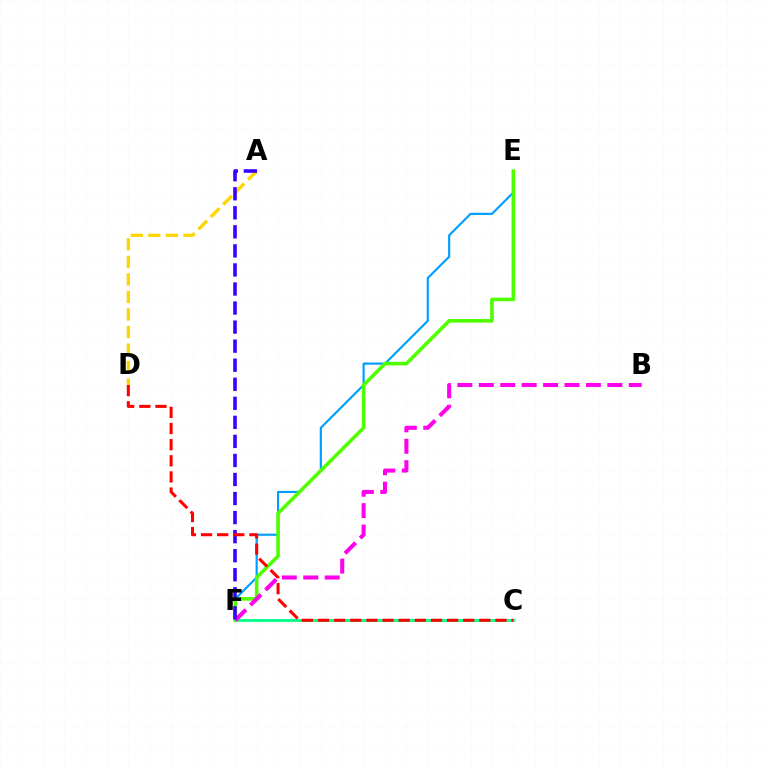{('E', 'F'): [{'color': '#009eff', 'line_style': 'solid', 'thickness': 1.55}, {'color': '#4fff00', 'line_style': 'solid', 'thickness': 2.58}], ('C', 'F'): [{'color': '#00ff86', 'line_style': 'solid', 'thickness': 2.03}], ('A', 'D'): [{'color': '#ffd500', 'line_style': 'dashed', 'thickness': 2.38}], ('B', 'F'): [{'color': '#ff00ed', 'line_style': 'dashed', 'thickness': 2.91}], ('A', 'F'): [{'color': '#3700ff', 'line_style': 'dashed', 'thickness': 2.59}], ('C', 'D'): [{'color': '#ff0000', 'line_style': 'dashed', 'thickness': 2.19}]}